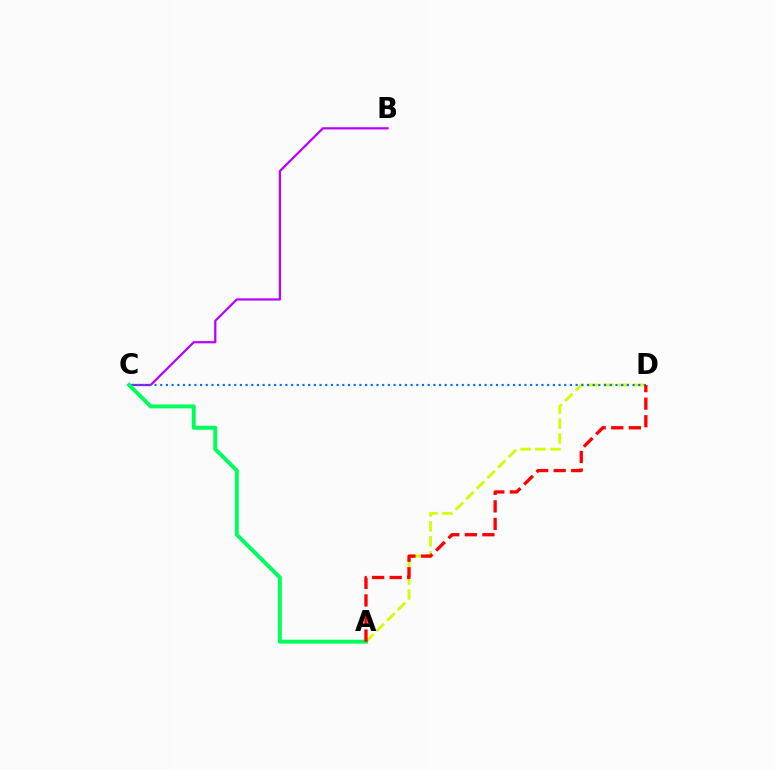{('B', 'C'): [{'color': '#b900ff', 'line_style': 'solid', 'thickness': 1.61}], ('A', 'D'): [{'color': '#d1ff00', 'line_style': 'dashed', 'thickness': 2.03}, {'color': '#ff0000', 'line_style': 'dashed', 'thickness': 2.38}], ('C', 'D'): [{'color': '#0074ff', 'line_style': 'dotted', 'thickness': 1.55}], ('A', 'C'): [{'color': '#00ff5c', 'line_style': 'solid', 'thickness': 2.84}]}